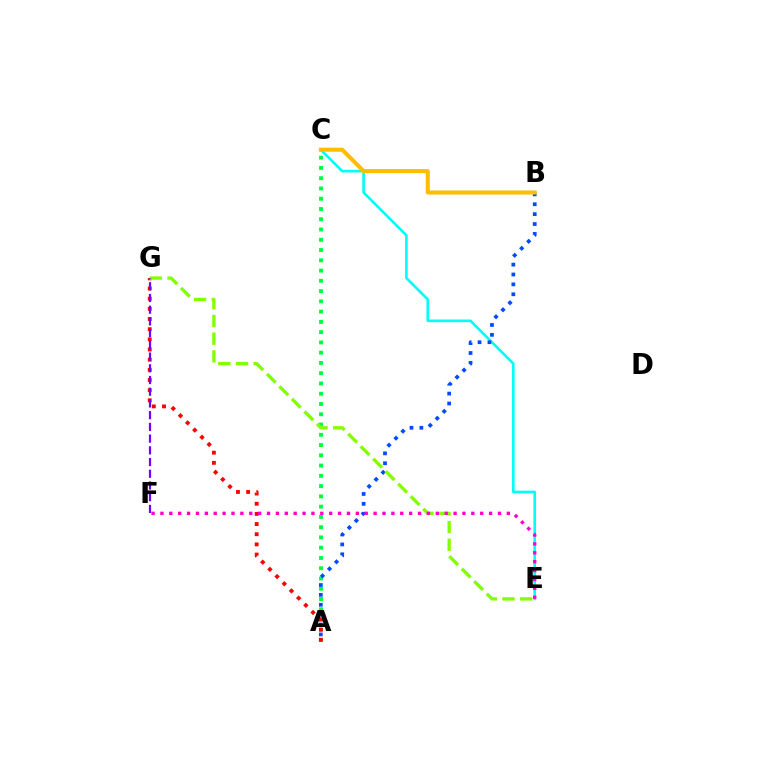{('A', 'C'): [{'color': '#00ff39', 'line_style': 'dotted', 'thickness': 2.79}], ('A', 'G'): [{'color': '#ff0000', 'line_style': 'dotted', 'thickness': 2.76}], ('C', 'E'): [{'color': '#00fff6', 'line_style': 'solid', 'thickness': 1.89}], ('A', 'B'): [{'color': '#004bff', 'line_style': 'dotted', 'thickness': 2.69}], ('E', 'G'): [{'color': '#84ff00', 'line_style': 'dashed', 'thickness': 2.4}], ('E', 'F'): [{'color': '#ff00cf', 'line_style': 'dotted', 'thickness': 2.41}], ('B', 'C'): [{'color': '#ffbd00', 'line_style': 'solid', 'thickness': 2.92}], ('F', 'G'): [{'color': '#7200ff', 'line_style': 'dashed', 'thickness': 1.59}]}